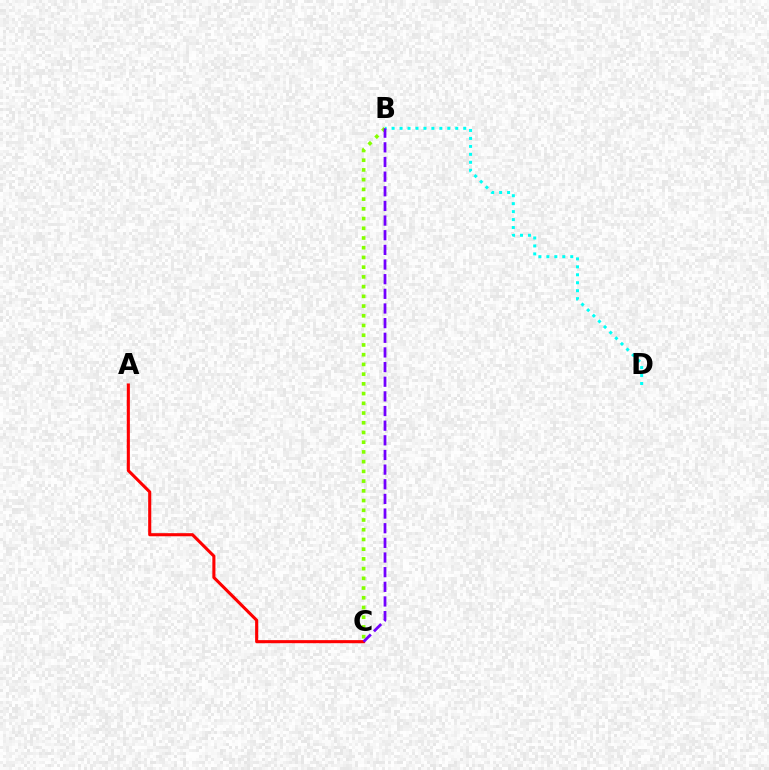{('B', 'C'): [{'color': '#84ff00', 'line_style': 'dotted', 'thickness': 2.64}, {'color': '#7200ff', 'line_style': 'dashed', 'thickness': 1.99}], ('B', 'D'): [{'color': '#00fff6', 'line_style': 'dotted', 'thickness': 2.16}], ('A', 'C'): [{'color': '#ff0000', 'line_style': 'solid', 'thickness': 2.22}]}